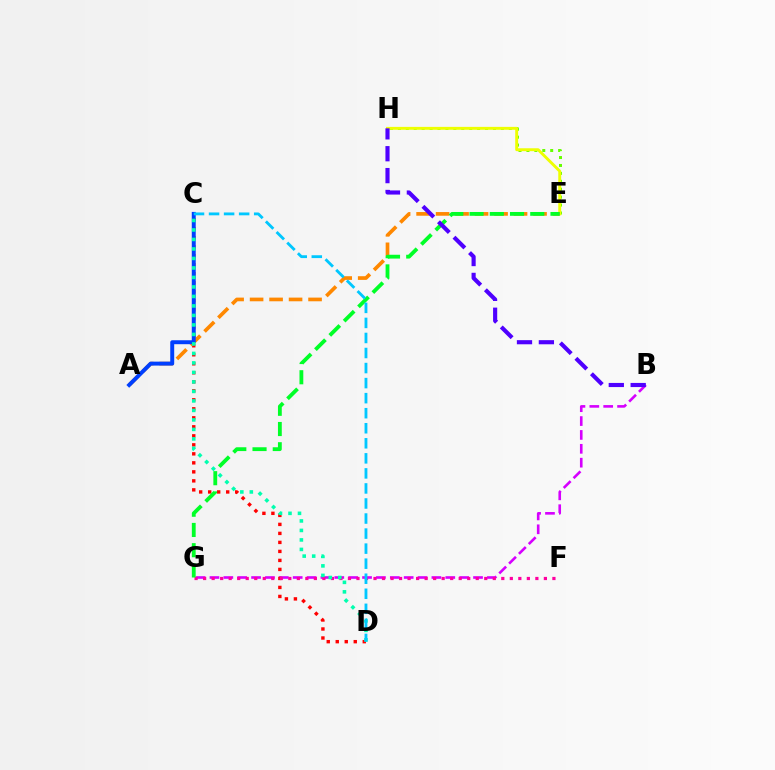{('B', 'G'): [{'color': '#d600ff', 'line_style': 'dashed', 'thickness': 1.88}], ('E', 'H'): [{'color': '#66ff00', 'line_style': 'dotted', 'thickness': 2.15}, {'color': '#eeff00', 'line_style': 'solid', 'thickness': 2.1}], ('C', 'D'): [{'color': '#ff0000', 'line_style': 'dotted', 'thickness': 2.45}, {'color': '#00ffaf', 'line_style': 'dotted', 'thickness': 2.58}, {'color': '#00c7ff', 'line_style': 'dashed', 'thickness': 2.04}], ('F', 'G'): [{'color': '#ff00a0', 'line_style': 'dotted', 'thickness': 2.31}], ('A', 'E'): [{'color': '#ff8800', 'line_style': 'dashed', 'thickness': 2.65}], ('A', 'C'): [{'color': '#003fff', 'line_style': 'solid', 'thickness': 2.85}], ('E', 'G'): [{'color': '#00ff27', 'line_style': 'dashed', 'thickness': 2.75}], ('B', 'H'): [{'color': '#4f00ff', 'line_style': 'dashed', 'thickness': 2.97}]}